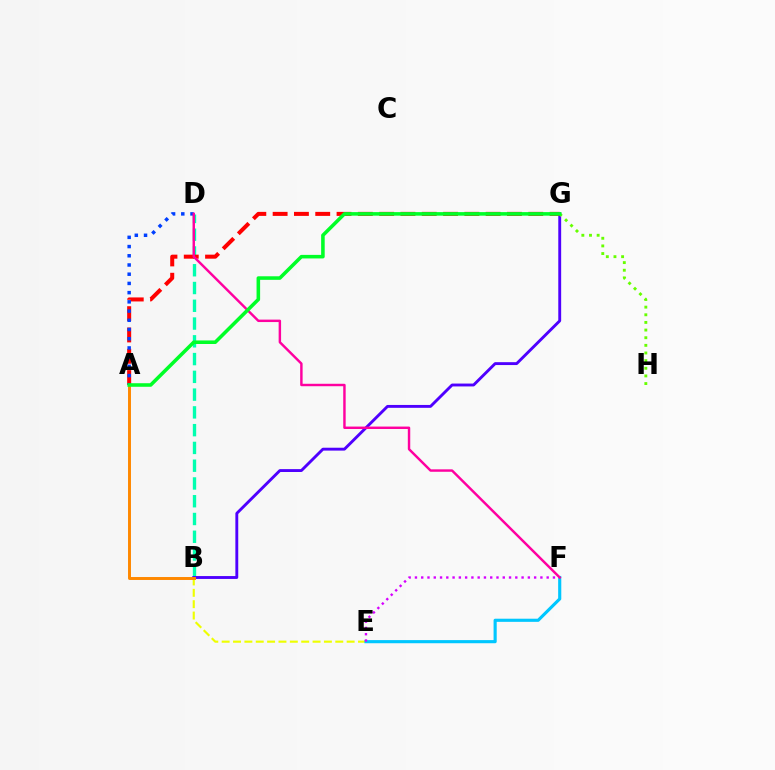{('B', 'E'): [{'color': '#eeff00', 'line_style': 'dashed', 'thickness': 1.54}], ('B', 'D'): [{'color': '#00ffaf', 'line_style': 'dashed', 'thickness': 2.41}], ('B', 'G'): [{'color': '#4f00ff', 'line_style': 'solid', 'thickness': 2.07}], ('G', 'H'): [{'color': '#66ff00', 'line_style': 'dotted', 'thickness': 2.08}], ('E', 'F'): [{'color': '#00c7ff', 'line_style': 'solid', 'thickness': 2.25}, {'color': '#d600ff', 'line_style': 'dotted', 'thickness': 1.7}], ('A', 'G'): [{'color': '#ff0000', 'line_style': 'dashed', 'thickness': 2.89}, {'color': '#00ff27', 'line_style': 'solid', 'thickness': 2.56}], ('A', 'D'): [{'color': '#003fff', 'line_style': 'dotted', 'thickness': 2.5}], ('A', 'B'): [{'color': '#ff8800', 'line_style': 'solid', 'thickness': 2.13}], ('D', 'F'): [{'color': '#ff00a0', 'line_style': 'solid', 'thickness': 1.76}]}